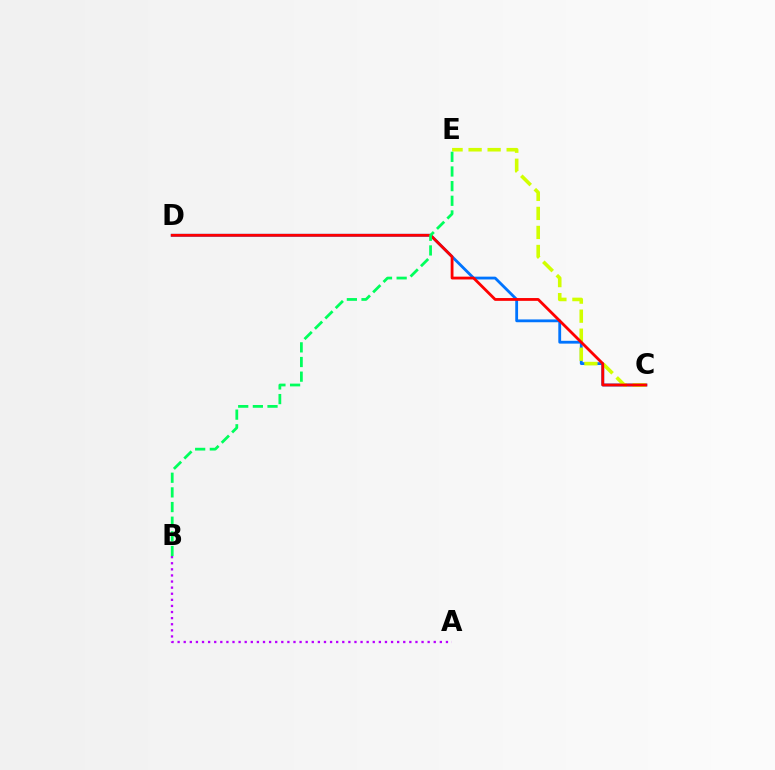{('C', 'D'): [{'color': '#0074ff', 'line_style': 'solid', 'thickness': 2.02}, {'color': '#ff0000', 'line_style': 'solid', 'thickness': 2.02}], ('C', 'E'): [{'color': '#d1ff00', 'line_style': 'dashed', 'thickness': 2.59}], ('A', 'B'): [{'color': '#b900ff', 'line_style': 'dotted', 'thickness': 1.66}], ('B', 'E'): [{'color': '#00ff5c', 'line_style': 'dashed', 'thickness': 1.99}]}